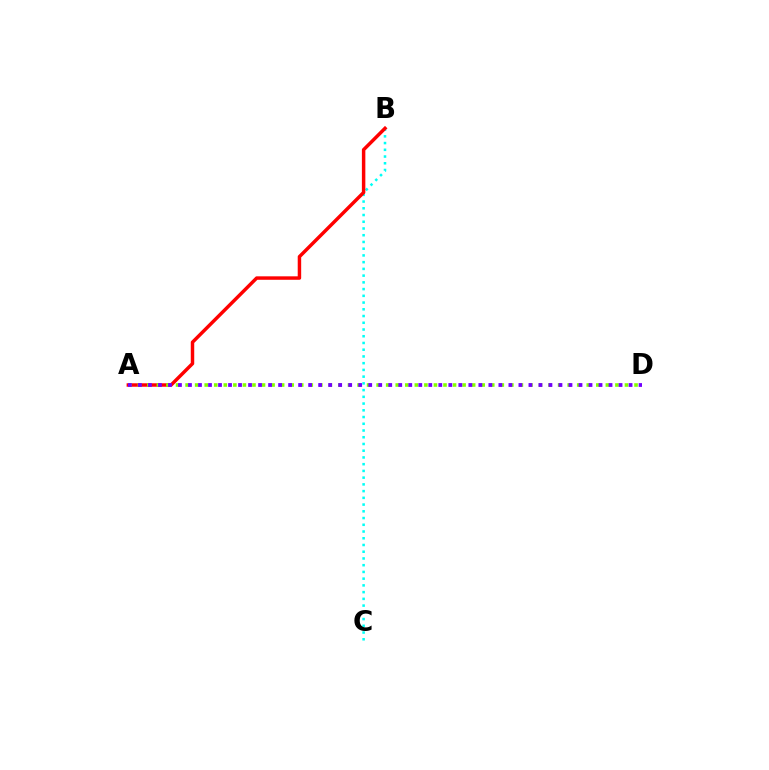{('B', 'C'): [{'color': '#00fff6', 'line_style': 'dotted', 'thickness': 1.83}], ('A', 'B'): [{'color': '#ff0000', 'line_style': 'solid', 'thickness': 2.49}], ('A', 'D'): [{'color': '#84ff00', 'line_style': 'dotted', 'thickness': 2.6}, {'color': '#7200ff', 'line_style': 'dotted', 'thickness': 2.72}]}